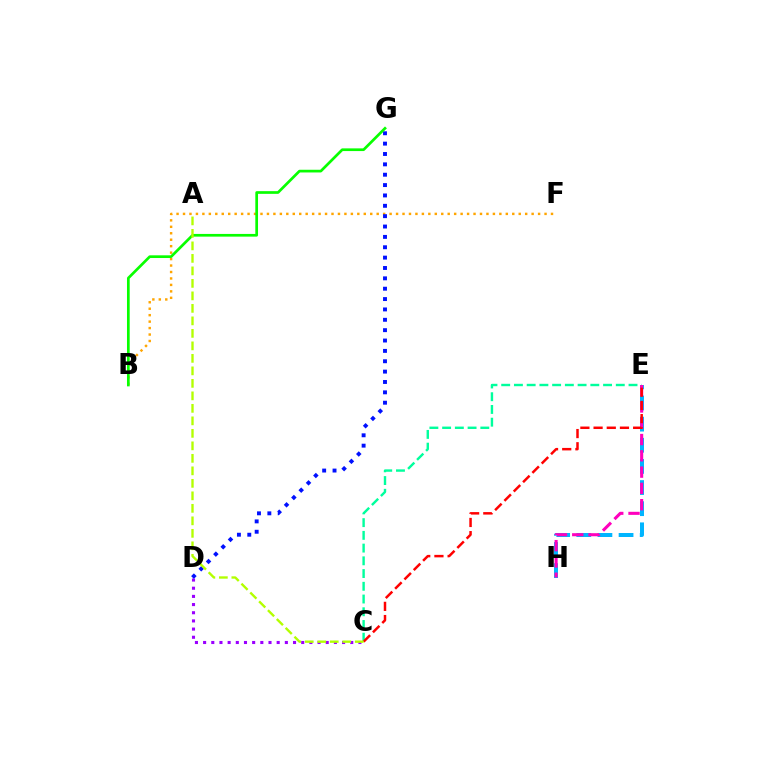{('C', 'E'): [{'color': '#00ff9d', 'line_style': 'dashed', 'thickness': 1.73}, {'color': '#ff0000', 'line_style': 'dashed', 'thickness': 1.79}], ('E', 'H'): [{'color': '#00b5ff', 'line_style': 'dashed', 'thickness': 2.87}, {'color': '#ff00bd', 'line_style': 'dashed', 'thickness': 2.21}], ('B', 'F'): [{'color': '#ffa500', 'line_style': 'dotted', 'thickness': 1.75}], ('C', 'D'): [{'color': '#9b00ff', 'line_style': 'dotted', 'thickness': 2.22}], ('D', 'G'): [{'color': '#0010ff', 'line_style': 'dotted', 'thickness': 2.82}], ('B', 'G'): [{'color': '#08ff00', 'line_style': 'solid', 'thickness': 1.94}], ('A', 'C'): [{'color': '#b3ff00', 'line_style': 'dashed', 'thickness': 1.7}]}